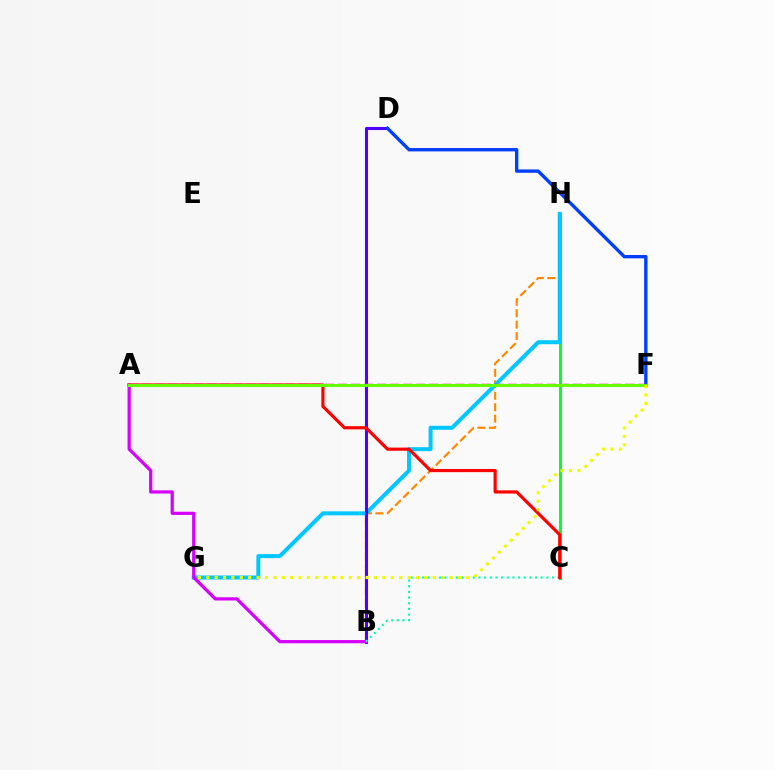{('B', 'H'): [{'color': '#ff8800', 'line_style': 'dashed', 'thickness': 1.55}], ('C', 'H'): [{'color': '#00ff27', 'line_style': 'solid', 'thickness': 2.1}], ('G', 'H'): [{'color': '#00c7ff', 'line_style': 'solid', 'thickness': 2.87}], ('B', 'D'): [{'color': '#4f00ff', 'line_style': 'solid', 'thickness': 2.23}], ('D', 'F'): [{'color': '#003fff', 'line_style': 'solid', 'thickness': 2.42}], ('A', 'B'): [{'color': '#d600ff', 'line_style': 'solid', 'thickness': 2.32}], ('B', 'C'): [{'color': '#00ffaf', 'line_style': 'dotted', 'thickness': 1.54}], ('A', 'C'): [{'color': '#ff0000', 'line_style': 'solid', 'thickness': 2.28}], ('A', 'F'): [{'color': '#ff00a0', 'line_style': 'dashed', 'thickness': 1.77}, {'color': '#66ff00', 'line_style': 'solid', 'thickness': 2.23}], ('F', 'G'): [{'color': '#eeff00', 'line_style': 'dotted', 'thickness': 2.28}]}